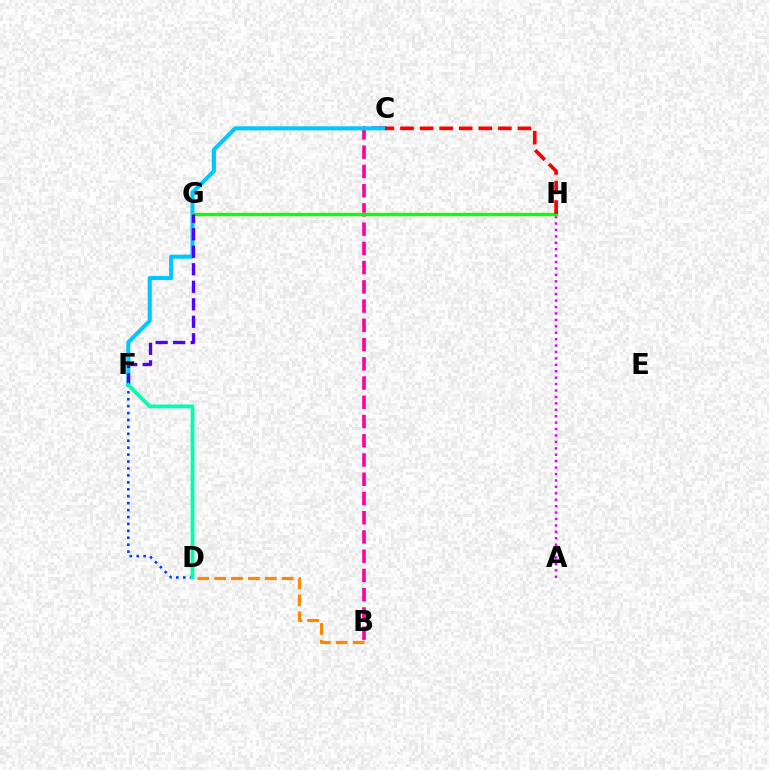{('B', 'D'): [{'color': '#ff8800', 'line_style': 'dashed', 'thickness': 2.29}], ('A', 'H'): [{'color': '#d600ff', 'line_style': 'dotted', 'thickness': 1.75}], ('B', 'C'): [{'color': '#ff00a0', 'line_style': 'dashed', 'thickness': 2.61}], ('G', 'H'): [{'color': '#eeff00', 'line_style': 'solid', 'thickness': 1.58}, {'color': '#66ff00', 'line_style': 'solid', 'thickness': 2.5}, {'color': '#00ff27', 'line_style': 'solid', 'thickness': 2.15}], ('C', 'F'): [{'color': '#00c7ff', 'line_style': 'solid', 'thickness': 2.92}], ('D', 'F'): [{'color': '#003fff', 'line_style': 'dotted', 'thickness': 1.88}, {'color': '#00ffaf', 'line_style': 'solid', 'thickness': 2.74}], ('C', 'H'): [{'color': '#ff0000', 'line_style': 'dashed', 'thickness': 2.66}], ('F', 'G'): [{'color': '#4f00ff', 'line_style': 'dashed', 'thickness': 2.38}]}